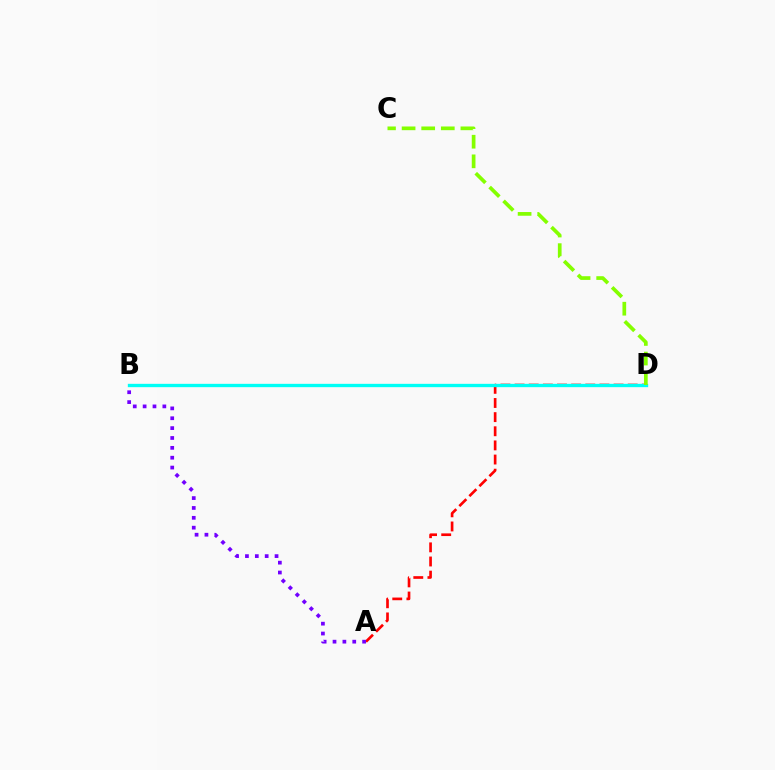{('A', 'D'): [{'color': '#ff0000', 'line_style': 'dashed', 'thickness': 1.92}], ('B', 'D'): [{'color': '#00fff6', 'line_style': 'solid', 'thickness': 2.41}], ('A', 'B'): [{'color': '#7200ff', 'line_style': 'dotted', 'thickness': 2.68}], ('C', 'D'): [{'color': '#84ff00', 'line_style': 'dashed', 'thickness': 2.66}]}